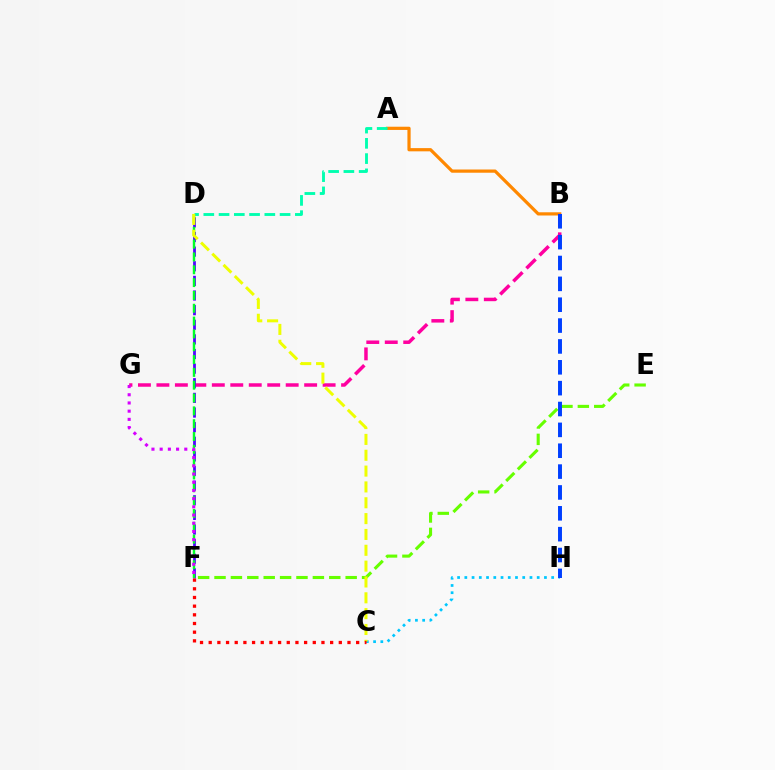{('A', 'B'): [{'color': '#ff8800', 'line_style': 'solid', 'thickness': 2.32}], ('C', 'H'): [{'color': '#00c7ff', 'line_style': 'dotted', 'thickness': 1.97}], ('B', 'G'): [{'color': '#ff00a0', 'line_style': 'dashed', 'thickness': 2.51}], ('D', 'F'): [{'color': '#4f00ff', 'line_style': 'dashed', 'thickness': 1.99}, {'color': '#00ff27', 'line_style': 'dashed', 'thickness': 1.74}], ('A', 'D'): [{'color': '#00ffaf', 'line_style': 'dashed', 'thickness': 2.07}], ('E', 'F'): [{'color': '#66ff00', 'line_style': 'dashed', 'thickness': 2.23}], ('F', 'G'): [{'color': '#d600ff', 'line_style': 'dotted', 'thickness': 2.23}], ('B', 'H'): [{'color': '#003fff', 'line_style': 'dashed', 'thickness': 2.83}], ('C', 'D'): [{'color': '#eeff00', 'line_style': 'dashed', 'thickness': 2.15}], ('C', 'F'): [{'color': '#ff0000', 'line_style': 'dotted', 'thickness': 2.36}]}